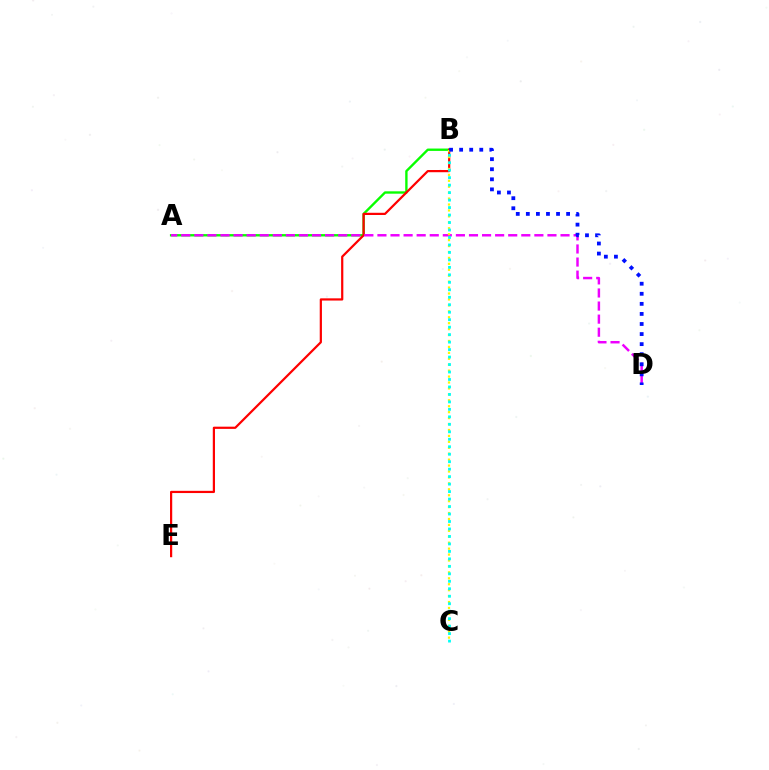{('A', 'B'): [{'color': '#08ff00', 'line_style': 'solid', 'thickness': 1.71}], ('B', 'E'): [{'color': '#ff0000', 'line_style': 'solid', 'thickness': 1.59}], ('A', 'D'): [{'color': '#ee00ff', 'line_style': 'dashed', 'thickness': 1.78}], ('B', 'C'): [{'color': '#fcf500', 'line_style': 'dotted', 'thickness': 1.61}, {'color': '#00fff6', 'line_style': 'dotted', 'thickness': 2.03}], ('B', 'D'): [{'color': '#0010ff', 'line_style': 'dotted', 'thickness': 2.74}]}